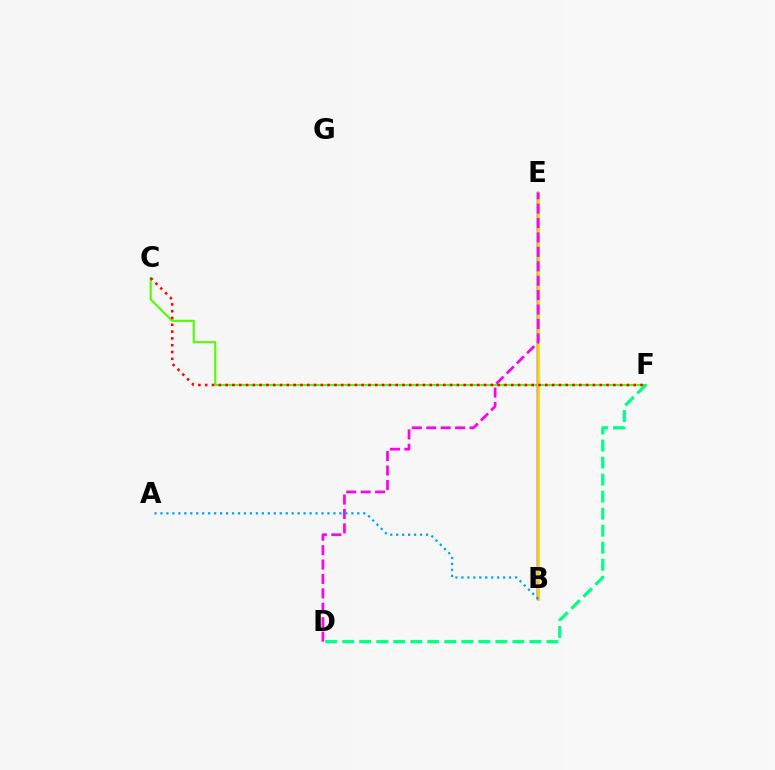{('C', 'F'): [{'color': '#4fff00', 'line_style': 'solid', 'thickness': 1.51}, {'color': '#ff0000', 'line_style': 'dotted', 'thickness': 1.85}], ('B', 'E'): [{'color': '#3700ff', 'line_style': 'solid', 'thickness': 1.78}, {'color': '#ffd500', 'line_style': 'solid', 'thickness': 2.06}], ('D', 'E'): [{'color': '#ff00ed', 'line_style': 'dashed', 'thickness': 1.96}], ('A', 'B'): [{'color': '#009eff', 'line_style': 'dotted', 'thickness': 1.62}], ('D', 'F'): [{'color': '#00ff86', 'line_style': 'dashed', 'thickness': 2.31}]}